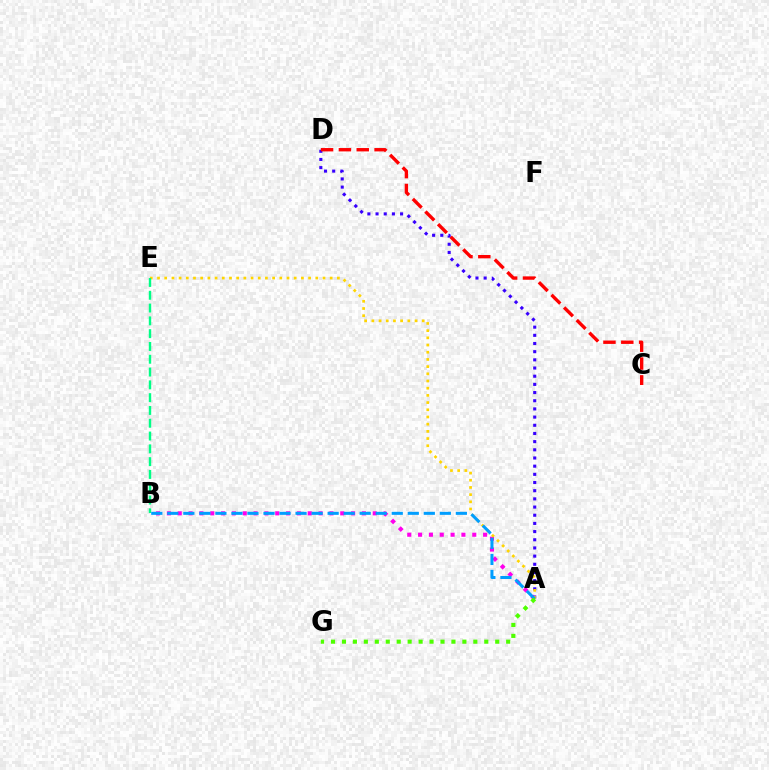{('A', 'D'): [{'color': '#3700ff', 'line_style': 'dotted', 'thickness': 2.22}], ('A', 'B'): [{'color': '#ff00ed', 'line_style': 'dotted', 'thickness': 2.94}, {'color': '#009eff', 'line_style': 'dashed', 'thickness': 2.18}], ('C', 'D'): [{'color': '#ff0000', 'line_style': 'dashed', 'thickness': 2.42}], ('A', 'E'): [{'color': '#ffd500', 'line_style': 'dotted', 'thickness': 1.95}], ('B', 'E'): [{'color': '#00ff86', 'line_style': 'dashed', 'thickness': 1.74}], ('A', 'G'): [{'color': '#4fff00', 'line_style': 'dotted', 'thickness': 2.97}]}